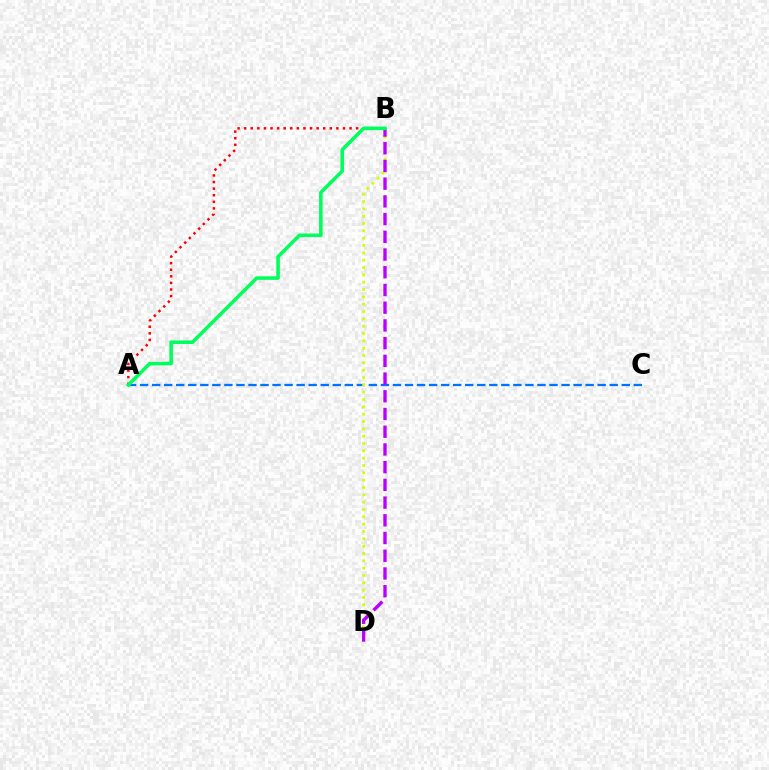{('A', 'C'): [{'color': '#0074ff', 'line_style': 'dashed', 'thickness': 1.64}], ('A', 'B'): [{'color': '#ff0000', 'line_style': 'dotted', 'thickness': 1.79}, {'color': '#00ff5c', 'line_style': 'solid', 'thickness': 2.57}], ('B', 'D'): [{'color': '#d1ff00', 'line_style': 'dotted', 'thickness': 1.99}, {'color': '#b900ff', 'line_style': 'dashed', 'thickness': 2.41}]}